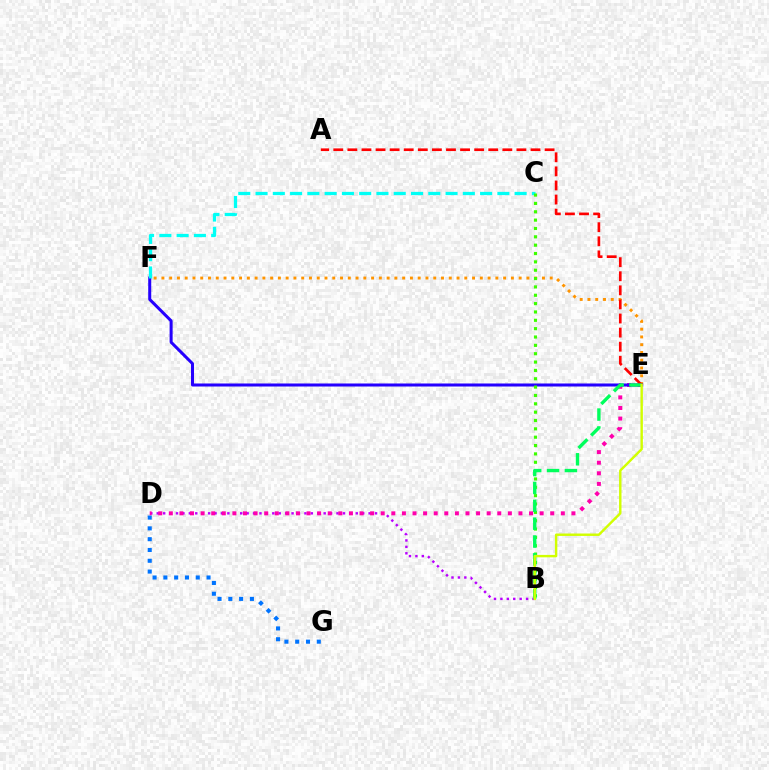{('E', 'F'): [{'color': '#ff9400', 'line_style': 'dotted', 'thickness': 2.11}, {'color': '#2500ff', 'line_style': 'solid', 'thickness': 2.18}], ('B', 'D'): [{'color': '#b900ff', 'line_style': 'dotted', 'thickness': 1.74}], ('D', 'E'): [{'color': '#ff00ac', 'line_style': 'dotted', 'thickness': 2.88}], ('C', 'F'): [{'color': '#00fff6', 'line_style': 'dashed', 'thickness': 2.35}], ('D', 'G'): [{'color': '#0074ff', 'line_style': 'dotted', 'thickness': 2.93}], ('A', 'E'): [{'color': '#ff0000', 'line_style': 'dashed', 'thickness': 1.91}], ('B', 'C'): [{'color': '#3dff00', 'line_style': 'dotted', 'thickness': 2.27}], ('B', 'E'): [{'color': '#00ff5c', 'line_style': 'dashed', 'thickness': 2.43}, {'color': '#d1ff00', 'line_style': 'solid', 'thickness': 1.74}]}